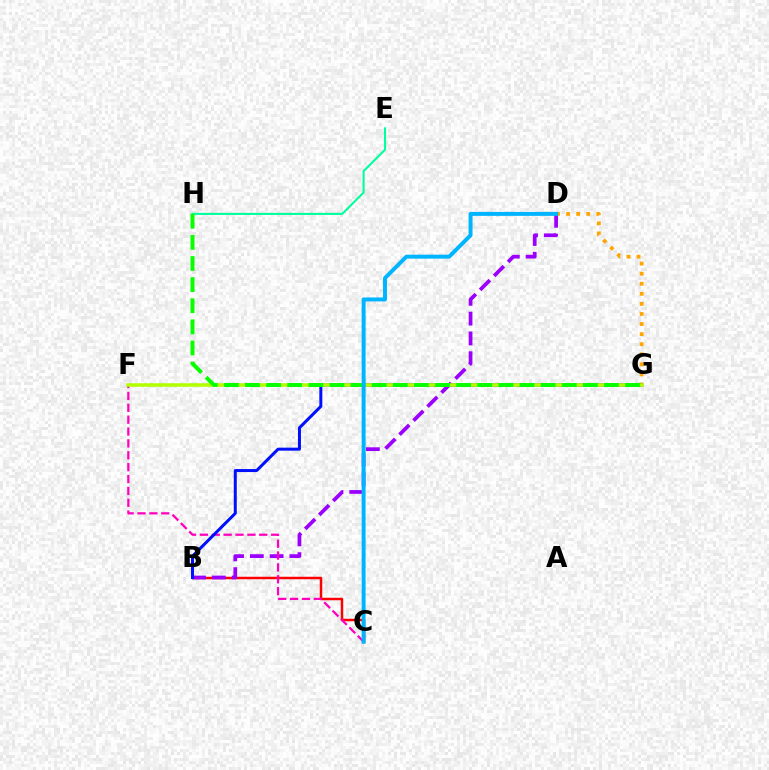{('E', 'H'): [{'color': '#00ff9d', 'line_style': 'solid', 'thickness': 1.51}], ('B', 'C'): [{'color': '#ff0000', 'line_style': 'solid', 'thickness': 1.79}], ('D', 'G'): [{'color': '#ffa500', 'line_style': 'dotted', 'thickness': 2.74}], ('B', 'D'): [{'color': '#9b00ff', 'line_style': 'dashed', 'thickness': 2.69}], ('C', 'F'): [{'color': '#ff00bd', 'line_style': 'dashed', 'thickness': 1.61}], ('B', 'G'): [{'color': '#0010ff', 'line_style': 'solid', 'thickness': 2.16}], ('F', 'G'): [{'color': '#b3ff00', 'line_style': 'solid', 'thickness': 2.54}], ('G', 'H'): [{'color': '#08ff00', 'line_style': 'dashed', 'thickness': 2.87}], ('C', 'D'): [{'color': '#00b5ff', 'line_style': 'solid', 'thickness': 2.85}]}